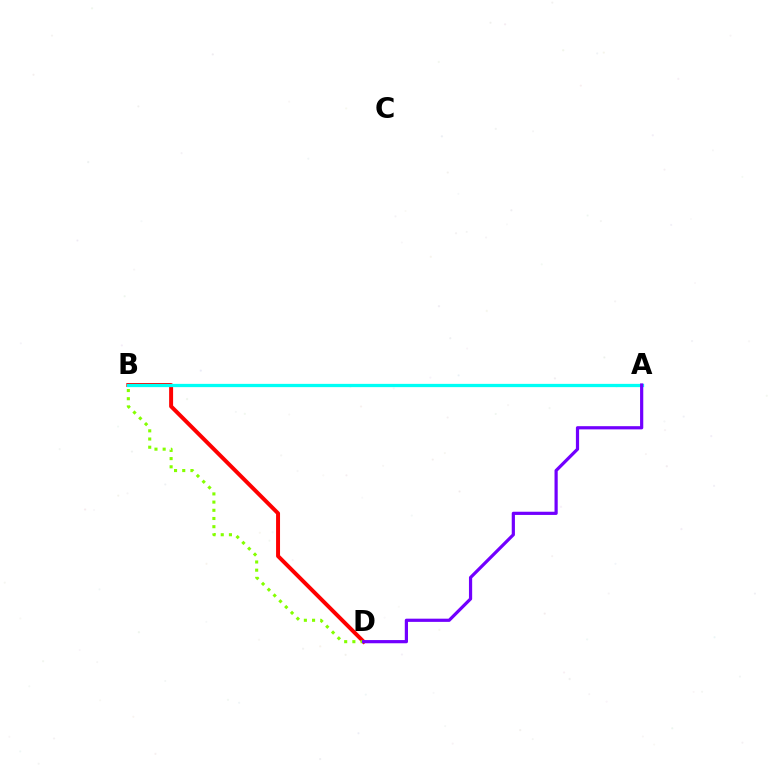{('B', 'D'): [{'color': '#ff0000', 'line_style': 'solid', 'thickness': 2.85}, {'color': '#84ff00', 'line_style': 'dotted', 'thickness': 2.23}], ('A', 'B'): [{'color': '#00fff6', 'line_style': 'solid', 'thickness': 2.35}], ('A', 'D'): [{'color': '#7200ff', 'line_style': 'solid', 'thickness': 2.3}]}